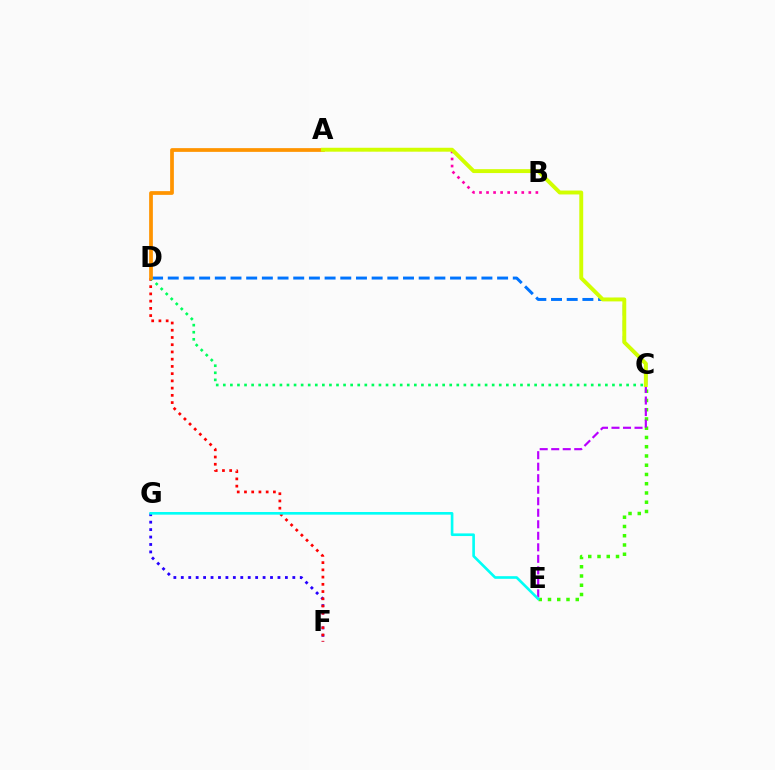{('C', 'E'): [{'color': '#3dff00', 'line_style': 'dotted', 'thickness': 2.51}, {'color': '#b900ff', 'line_style': 'dashed', 'thickness': 1.56}], ('C', 'D'): [{'color': '#0074ff', 'line_style': 'dashed', 'thickness': 2.13}, {'color': '#00ff5c', 'line_style': 'dotted', 'thickness': 1.92}], ('F', 'G'): [{'color': '#2500ff', 'line_style': 'dotted', 'thickness': 2.02}], ('D', 'F'): [{'color': '#ff0000', 'line_style': 'dotted', 'thickness': 1.97}], ('E', 'G'): [{'color': '#00fff6', 'line_style': 'solid', 'thickness': 1.9}], ('A', 'D'): [{'color': '#ff9400', 'line_style': 'solid', 'thickness': 2.69}], ('A', 'B'): [{'color': '#ff00ac', 'line_style': 'dotted', 'thickness': 1.91}], ('A', 'C'): [{'color': '#d1ff00', 'line_style': 'solid', 'thickness': 2.81}]}